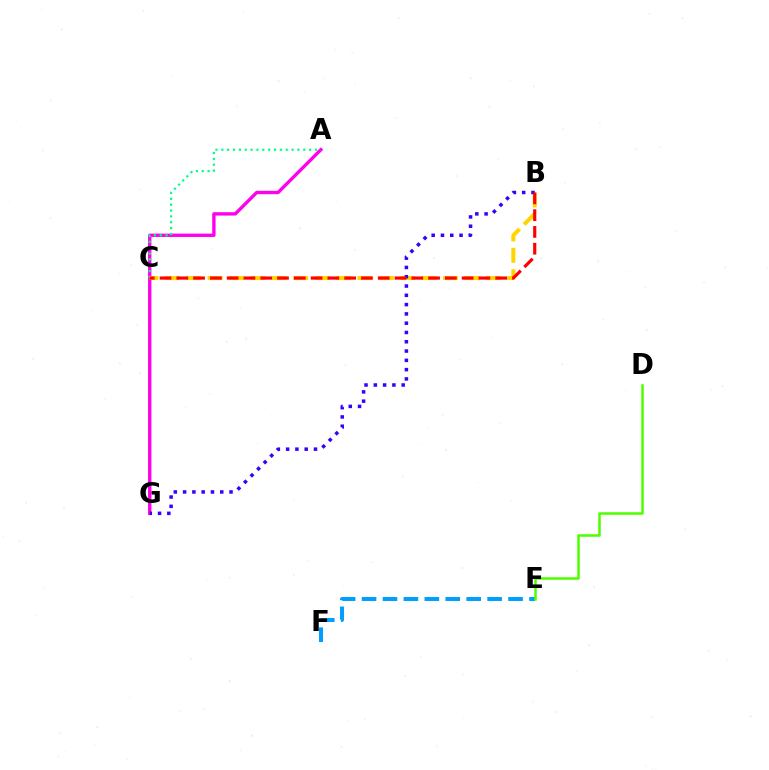{('A', 'G'): [{'color': '#ff00ed', 'line_style': 'solid', 'thickness': 2.43}], ('A', 'C'): [{'color': '#00ff86', 'line_style': 'dotted', 'thickness': 1.59}], ('E', 'F'): [{'color': '#009eff', 'line_style': 'dashed', 'thickness': 2.84}], ('B', 'C'): [{'color': '#ffd500', 'line_style': 'dashed', 'thickness': 2.91}, {'color': '#ff0000', 'line_style': 'dashed', 'thickness': 2.28}], ('B', 'G'): [{'color': '#3700ff', 'line_style': 'dotted', 'thickness': 2.52}], ('D', 'E'): [{'color': '#4fff00', 'line_style': 'solid', 'thickness': 1.82}]}